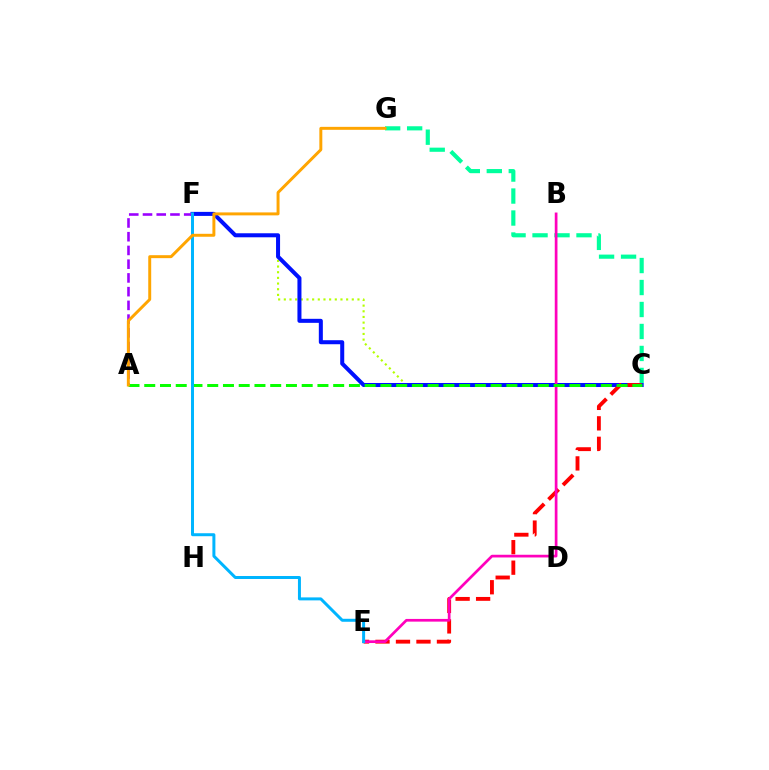{('C', 'F'): [{'color': '#b3ff00', 'line_style': 'dotted', 'thickness': 1.54}, {'color': '#0010ff', 'line_style': 'solid', 'thickness': 2.9}], ('A', 'F'): [{'color': '#9b00ff', 'line_style': 'dashed', 'thickness': 1.87}], ('C', 'E'): [{'color': '#ff0000', 'line_style': 'dashed', 'thickness': 2.78}], ('C', 'G'): [{'color': '#00ff9d', 'line_style': 'dashed', 'thickness': 2.99}], ('B', 'E'): [{'color': '#ff00bd', 'line_style': 'solid', 'thickness': 1.95}], ('A', 'C'): [{'color': '#08ff00', 'line_style': 'dashed', 'thickness': 2.14}], ('E', 'F'): [{'color': '#00b5ff', 'line_style': 'solid', 'thickness': 2.15}], ('A', 'G'): [{'color': '#ffa500', 'line_style': 'solid', 'thickness': 2.13}]}